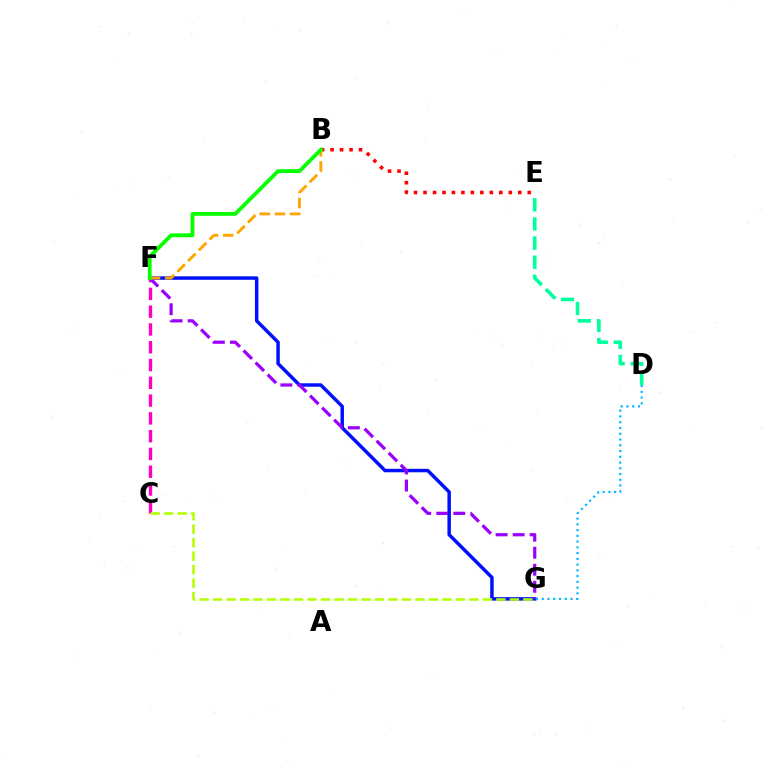{('C', 'F'): [{'color': '#ff00bd', 'line_style': 'dashed', 'thickness': 2.42}], ('B', 'E'): [{'color': '#ff0000', 'line_style': 'dotted', 'thickness': 2.57}], ('F', 'G'): [{'color': '#0010ff', 'line_style': 'solid', 'thickness': 2.5}, {'color': '#9b00ff', 'line_style': 'dashed', 'thickness': 2.32}], ('B', 'F'): [{'color': '#ffa500', 'line_style': 'dashed', 'thickness': 2.06}, {'color': '#08ff00', 'line_style': 'solid', 'thickness': 2.74}], ('D', 'E'): [{'color': '#00ff9d', 'line_style': 'dashed', 'thickness': 2.6}], ('C', 'G'): [{'color': '#b3ff00', 'line_style': 'dashed', 'thickness': 1.83}], ('D', 'G'): [{'color': '#00b5ff', 'line_style': 'dotted', 'thickness': 1.56}]}